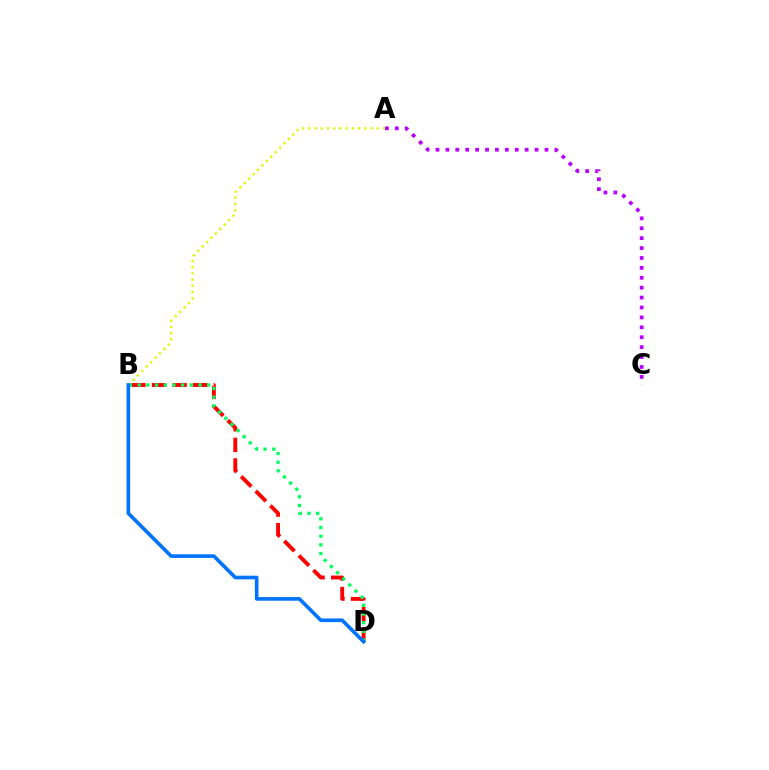{('B', 'D'): [{'color': '#ff0000', 'line_style': 'dashed', 'thickness': 2.8}, {'color': '#00ff5c', 'line_style': 'dotted', 'thickness': 2.36}, {'color': '#0074ff', 'line_style': 'solid', 'thickness': 2.62}], ('A', 'C'): [{'color': '#b900ff', 'line_style': 'dotted', 'thickness': 2.69}], ('A', 'B'): [{'color': '#d1ff00', 'line_style': 'dotted', 'thickness': 1.69}]}